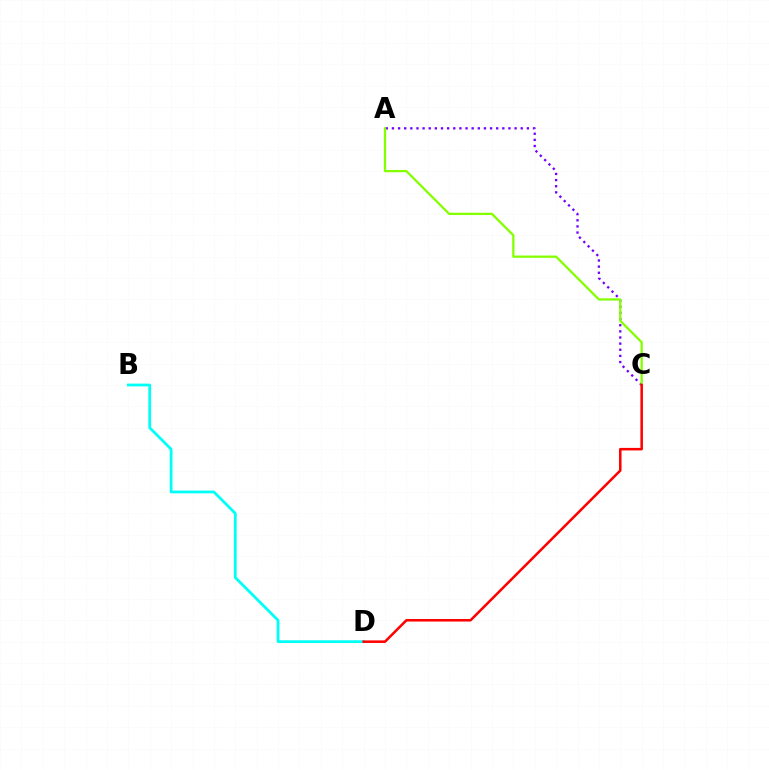{('A', 'C'): [{'color': '#7200ff', 'line_style': 'dotted', 'thickness': 1.67}, {'color': '#84ff00', 'line_style': 'solid', 'thickness': 1.64}], ('B', 'D'): [{'color': '#00fff6', 'line_style': 'solid', 'thickness': 2.0}], ('C', 'D'): [{'color': '#ff0000', 'line_style': 'solid', 'thickness': 1.82}]}